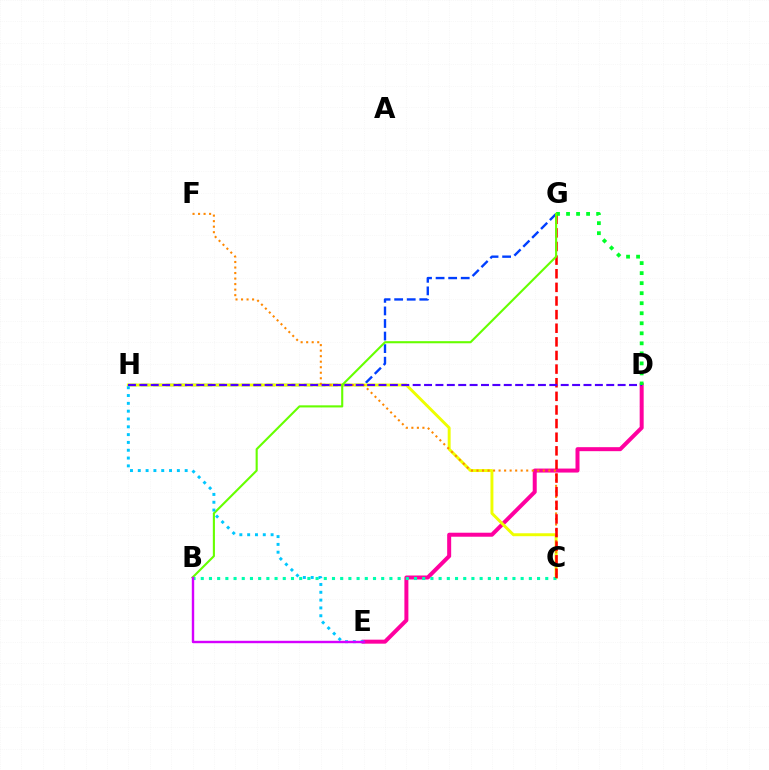{('D', 'E'): [{'color': '#ff00a0', 'line_style': 'solid', 'thickness': 2.88}], ('G', 'H'): [{'color': '#003fff', 'line_style': 'dashed', 'thickness': 1.71}], ('C', 'H'): [{'color': '#eeff00', 'line_style': 'solid', 'thickness': 2.11}], ('C', 'F'): [{'color': '#ff8800', 'line_style': 'dotted', 'thickness': 1.5}], ('B', 'C'): [{'color': '#00ffaf', 'line_style': 'dotted', 'thickness': 2.23}], ('C', 'G'): [{'color': '#ff0000', 'line_style': 'dashed', 'thickness': 1.85}], ('D', 'H'): [{'color': '#4f00ff', 'line_style': 'dashed', 'thickness': 1.55}], ('D', 'G'): [{'color': '#00ff27', 'line_style': 'dotted', 'thickness': 2.72}], ('B', 'G'): [{'color': '#66ff00', 'line_style': 'solid', 'thickness': 1.52}], ('E', 'H'): [{'color': '#00c7ff', 'line_style': 'dotted', 'thickness': 2.12}], ('B', 'E'): [{'color': '#d600ff', 'line_style': 'solid', 'thickness': 1.74}]}